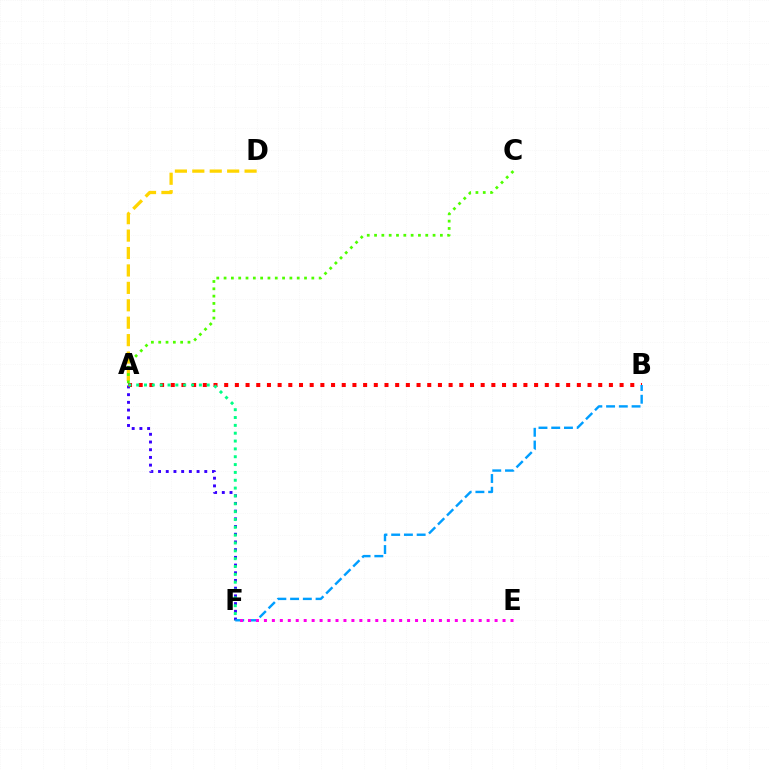{('A', 'F'): [{'color': '#3700ff', 'line_style': 'dotted', 'thickness': 2.09}, {'color': '#00ff86', 'line_style': 'dotted', 'thickness': 2.13}], ('A', 'B'): [{'color': '#ff0000', 'line_style': 'dotted', 'thickness': 2.9}], ('A', 'D'): [{'color': '#ffd500', 'line_style': 'dashed', 'thickness': 2.37}], ('A', 'C'): [{'color': '#4fff00', 'line_style': 'dotted', 'thickness': 1.99}], ('B', 'F'): [{'color': '#009eff', 'line_style': 'dashed', 'thickness': 1.73}], ('E', 'F'): [{'color': '#ff00ed', 'line_style': 'dotted', 'thickness': 2.16}]}